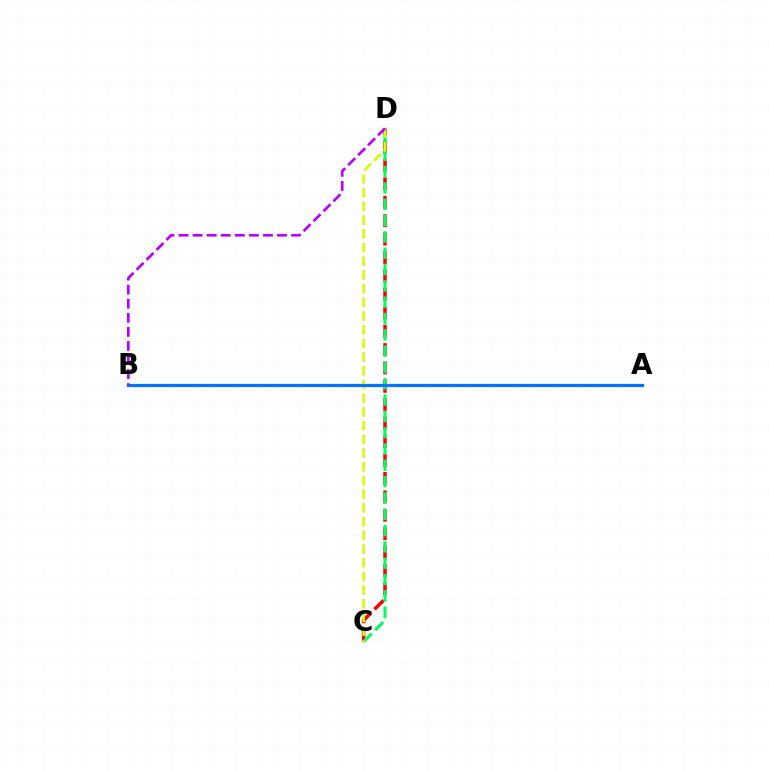{('C', 'D'): [{'color': '#ff0000', 'line_style': 'dashed', 'thickness': 2.5}, {'color': '#00ff5c', 'line_style': 'dashed', 'thickness': 2.22}, {'color': '#d1ff00', 'line_style': 'dashed', 'thickness': 1.86}], ('A', 'B'): [{'color': '#0074ff', 'line_style': 'solid', 'thickness': 2.32}], ('B', 'D'): [{'color': '#b900ff', 'line_style': 'dashed', 'thickness': 1.91}]}